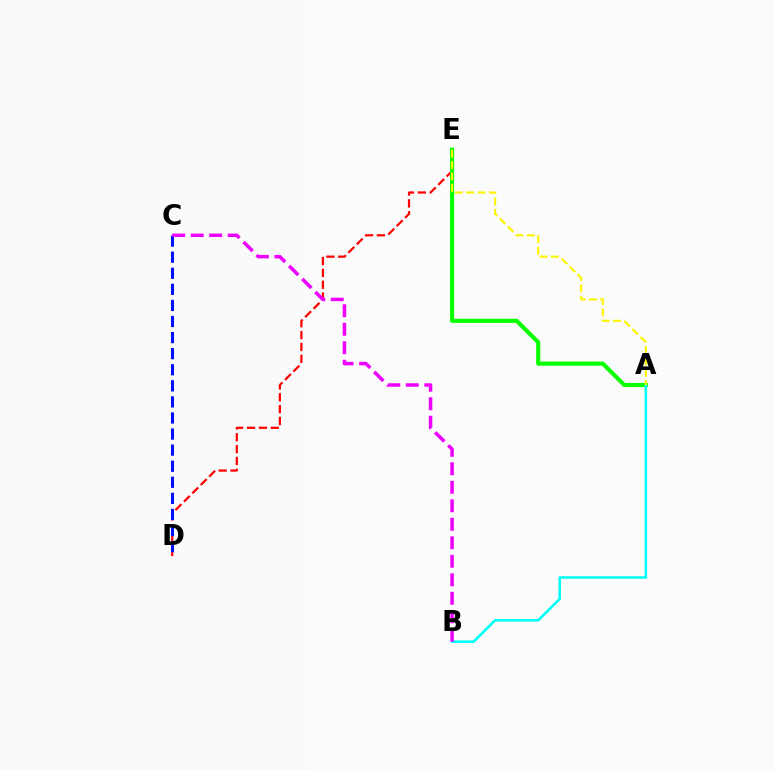{('D', 'E'): [{'color': '#ff0000', 'line_style': 'dashed', 'thickness': 1.61}], ('C', 'D'): [{'color': '#0010ff', 'line_style': 'dashed', 'thickness': 2.18}], ('A', 'E'): [{'color': '#08ff00', 'line_style': 'solid', 'thickness': 2.96}, {'color': '#fcf500', 'line_style': 'dashed', 'thickness': 1.54}], ('A', 'B'): [{'color': '#00fff6', 'line_style': 'solid', 'thickness': 1.85}], ('B', 'C'): [{'color': '#ee00ff', 'line_style': 'dashed', 'thickness': 2.51}]}